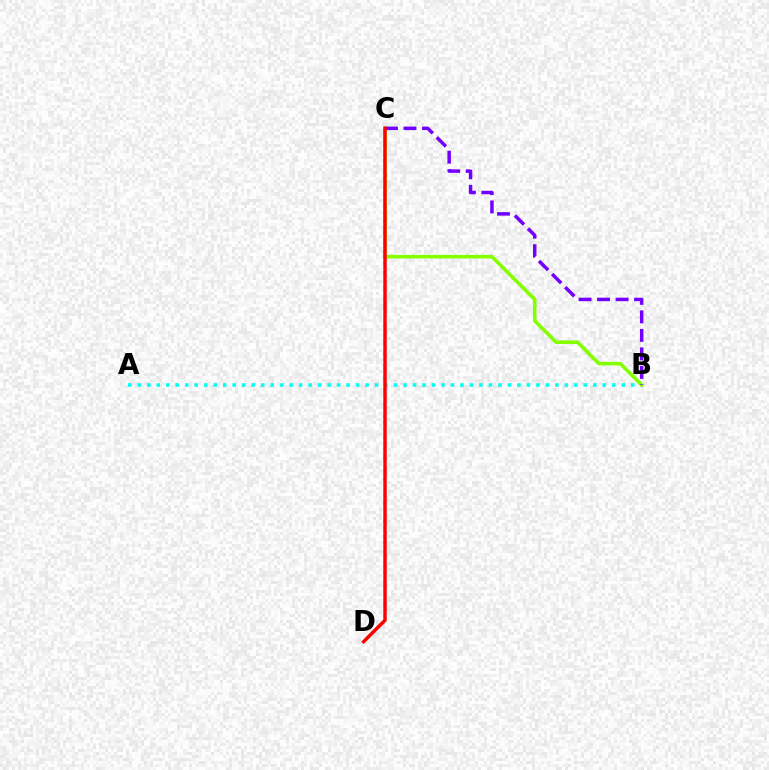{('A', 'B'): [{'color': '#00fff6', 'line_style': 'dotted', 'thickness': 2.58}], ('B', 'C'): [{'color': '#84ff00', 'line_style': 'solid', 'thickness': 2.58}, {'color': '#7200ff', 'line_style': 'dashed', 'thickness': 2.51}], ('C', 'D'): [{'color': '#ff0000', 'line_style': 'solid', 'thickness': 2.48}]}